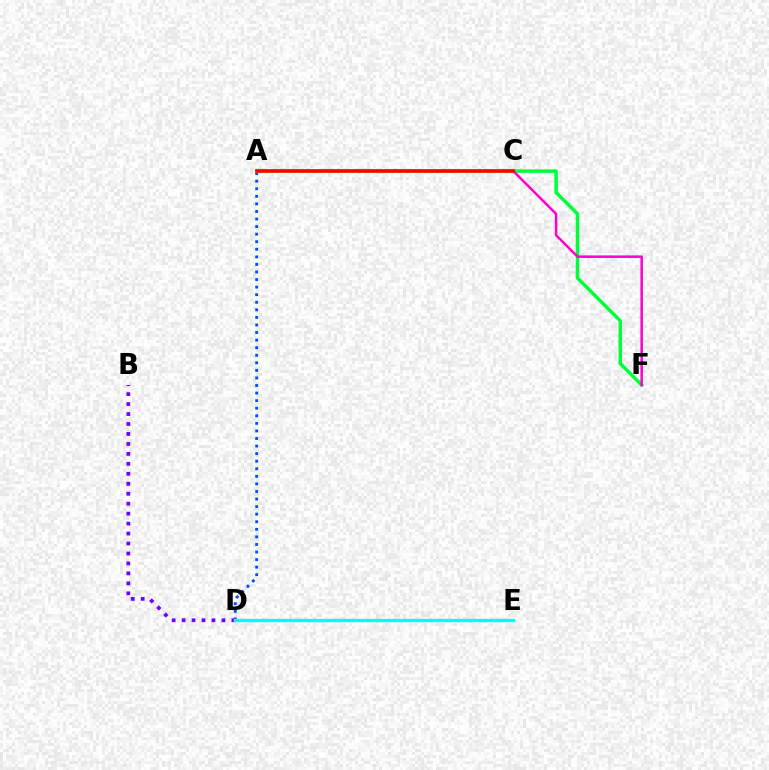{('A', 'D'): [{'color': '#004bff', 'line_style': 'dotted', 'thickness': 2.06}], ('A', 'C'): [{'color': '#ffbd00', 'line_style': 'dashed', 'thickness': 2.63}, {'color': '#84ff00', 'line_style': 'solid', 'thickness': 2.94}, {'color': '#ff0000', 'line_style': 'solid', 'thickness': 2.55}], ('C', 'F'): [{'color': '#00ff39', 'line_style': 'solid', 'thickness': 2.5}, {'color': '#ff00cf', 'line_style': 'solid', 'thickness': 1.81}], ('B', 'D'): [{'color': '#7200ff', 'line_style': 'dotted', 'thickness': 2.71}], ('D', 'E'): [{'color': '#00fff6', 'line_style': 'solid', 'thickness': 2.4}]}